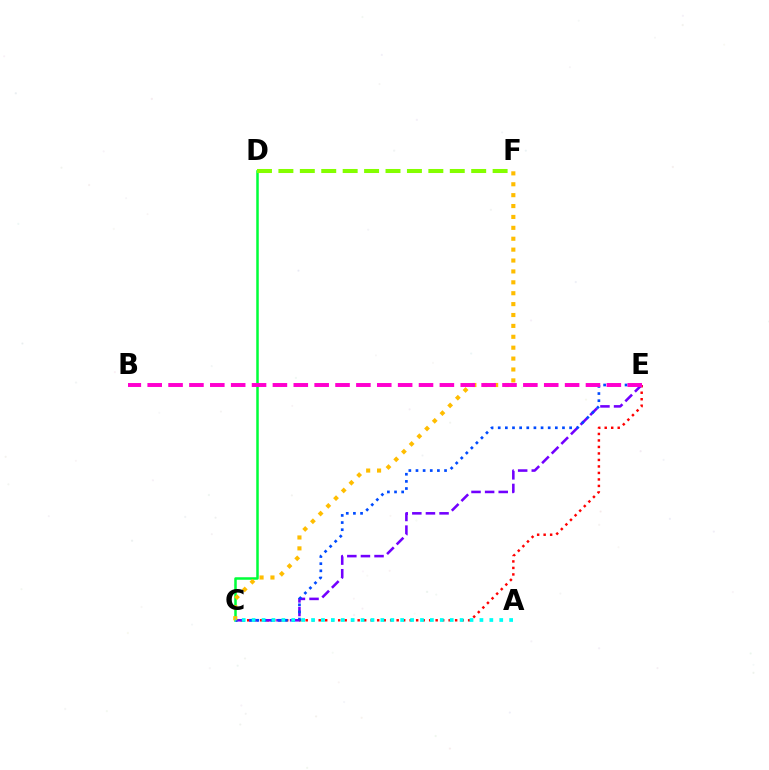{('C', 'D'): [{'color': '#00ff39', 'line_style': 'solid', 'thickness': 1.81}], ('C', 'E'): [{'color': '#ff0000', 'line_style': 'dotted', 'thickness': 1.77}, {'color': '#7200ff', 'line_style': 'dashed', 'thickness': 1.85}, {'color': '#004bff', 'line_style': 'dotted', 'thickness': 1.94}], ('D', 'F'): [{'color': '#84ff00', 'line_style': 'dashed', 'thickness': 2.91}], ('C', 'F'): [{'color': '#ffbd00', 'line_style': 'dotted', 'thickness': 2.96}], ('B', 'E'): [{'color': '#ff00cf', 'line_style': 'dashed', 'thickness': 2.84}], ('A', 'C'): [{'color': '#00fff6', 'line_style': 'dotted', 'thickness': 2.69}]}